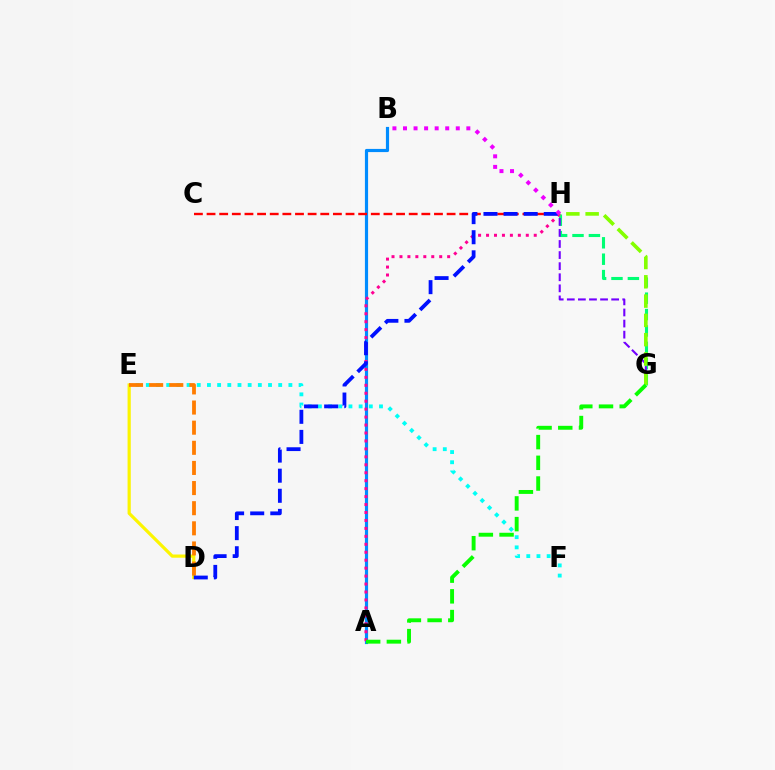{('G', 'H'): [{'color': '#00ff74', 'line_style': 'dashed', 'thickness': 2.23}, {'color': '#7200ff', 'line_style': 'dashed', 'thickness': 1.51}, {'color': '#84ff00', 'line_style': 'dashed', 'thickness': 2.62}], ('A', 'B'): [{'color': '#008cff', 'line_style': 'solid', 'thickness': 2.28}], ('C', 'H'): [{'color': '#ff0000', 'line_style': 'dashed', 'thickness': 1.72}], ('D', 'E'): [{'color': '#fcf500', 'line_style': 'solid', 'thickness': 2.31}, {'color': '#ff7c00', 'line_style': 'dashed', 'thickness': 2.73}], ('A', 'H'): [{'color': '#ff0094', 'line_style': 'dotted', 'thickness': 2.16}], ('E', 'F'): [{'color': '#00fff6', 'line_style': 'dotted', 'thickness': 2.77}], ('D', 'H'): [{'color': '#0010ff', 'line_style': 'dashed', 'thickness': 2.73}], ('B', 'H'): [{'color': '#ee00ff', 'line_style': 'dotted', 'thickness': 2.87}], ('A', 'G'): [{'color': '#08ff00', 'line_style': 'dashed', 'thickness': 2.81}]}